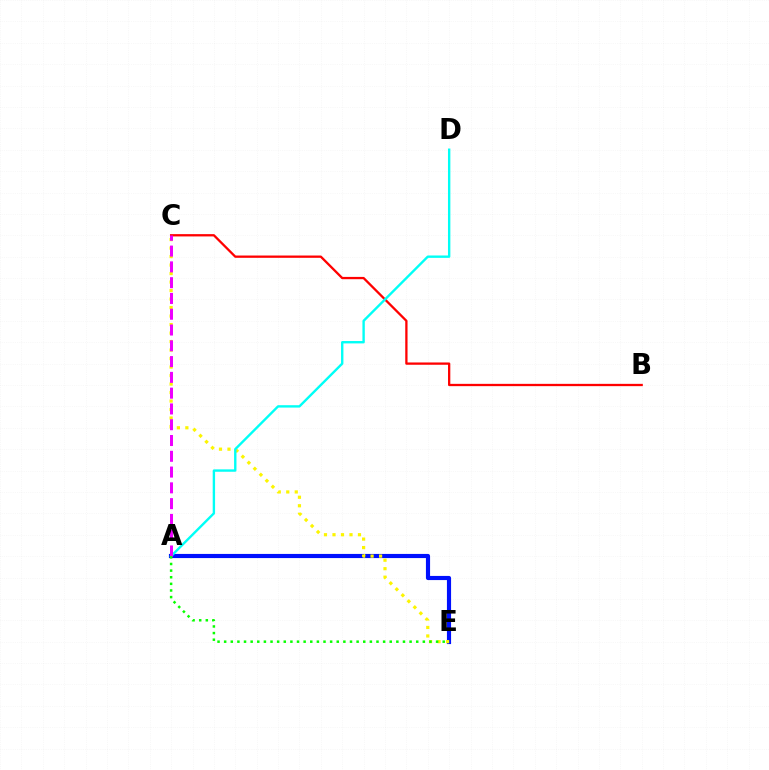{('A', 'E'): [{'color': '#0010ff', 'line_style': 'solid', 'thickness': 2.99}, {'color': '#08ff00', 'line_style': 'dotted', 'thickness': 1.8}], ('C', 'E'): [{'color': '#fcf500', 'line_style': 'dotted', 'thickness': 2.31}], ('B', 'C'): [{'color': '#ff0000', 'line_style': 'solid', 'thickness': 1.65}], ('A', 'D'): [{'color': '#00fff6', 'line_style': 'solid', 'thickness': 1.72}], ('A', 'C'): [{'color': '#ee00ff', 'line_style': 'dashed', 'thickness': 2.14}]}